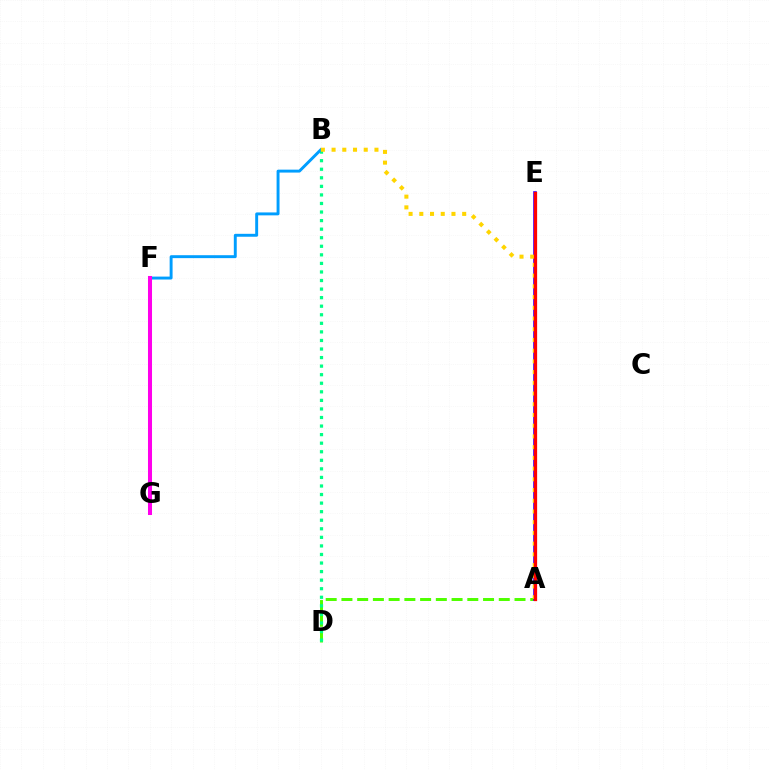{('A', 'D'): [{'color': '#4fff00', 'line_style': 'dashed', 'thickness': 2.14}], ('B', 'D'): [{'color': '#00ff86', 'line_style': 'dotted', 'thickness': 2.33}], ('B', 'F'): [{'color': '#009eff', 'line_style': 'solid', 'thickness': 2.11}], ('A', 'E'): [{'color': '#3700ff', 'line_style': 'solid', 'thickness': 2.61}, {'color': '#ff0000', 'line_style': 'solid', 'thickness': 2.35}], ('A', 'B'): [{'color': '#ffd500', 'line_style': 'dotted', 'thickness': 2.91}], ('F', 'G'): [{'color': '#ff00ed', 'line_style': 'solid', 'thickness': 2.9}]}